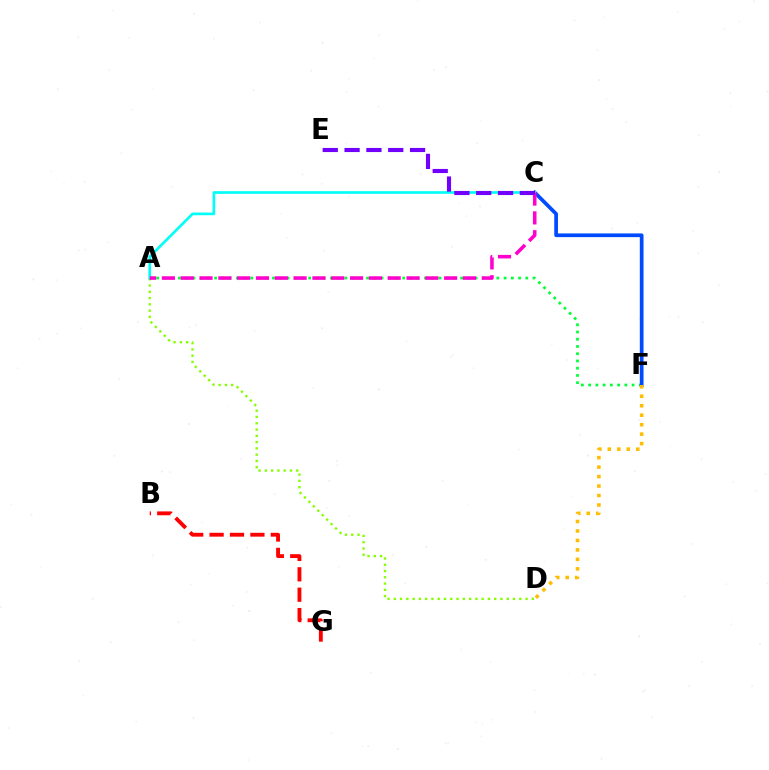{('B', 'G'): [{'color': '#ff0000', 'line_style': 'dashed', 'thickness': 2.77}], ('A', 'D'): [{'color': '#84ff00', 'line_style': 'dotted', 'thickness': 1.71}], ('A', 'F'): [{'color': '#00ff39', 'line_style': 'dotted', 'thickness': 1.97}], ('C', 'F'): [{'color': '#004bff', 'line_style': 'solid', 'thickness': 2.67}], ('A', 'C'): [{'color': '#00fff6', 'line_style': 'solid', 'thickness': 1.92}, {'color': '#ff00cf', 'line_style': 'dashed', 'thickness': 2.56}], ('C', 'E'): [{'color': '#7200ff', 'line_style': 'dashed', 'thickness': 2.97}], ('D', 'F'): [{'color': '#ffbd00', 'line_style': 'dotted', 'thickness': 2.57}]}